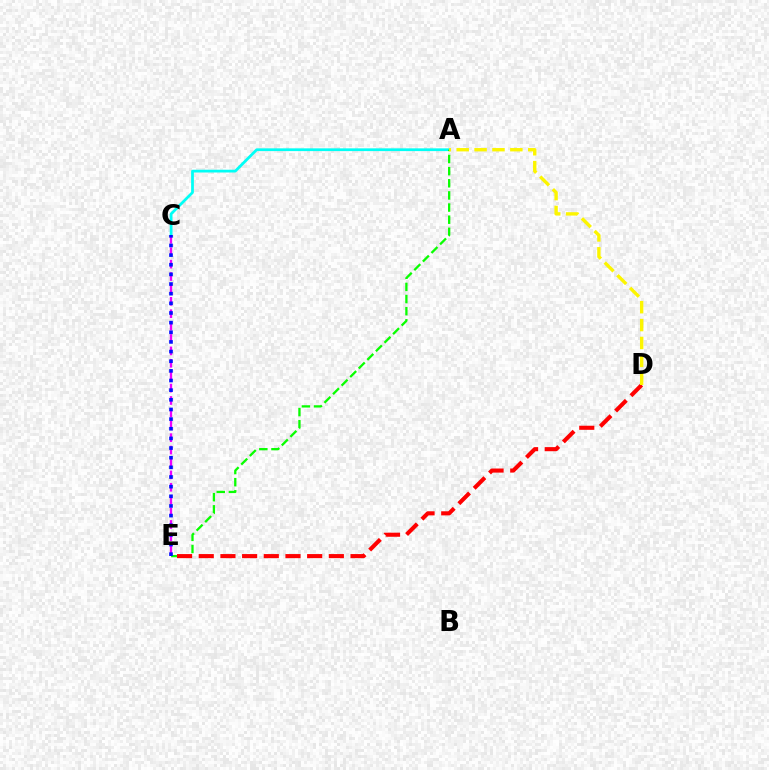{('A', 'C'): [{'color': '#00fff6', 'line_style': 'solid', 'thickness': 1.99}], ('A', 'E'): [{'color': '#08ff00', 'line_style': 'dashed', 'thickness': 1.65}], ('C', 'E'): [{'color': '#ee00ff', 'line_style': 'dashed', 'thickness': 1.68}, {'color': '#0010ff', 'line_style': 'dotted', 'thickness': 2.62}], ('D', 'E'): [{'color': '#ff0000', 'line_style': 'dashed', 'thickness': 2.95}], ('A', 'D'): [{'color': '#fcf500', 'line_style': 'dashed', 'thickness': 2.43}]}